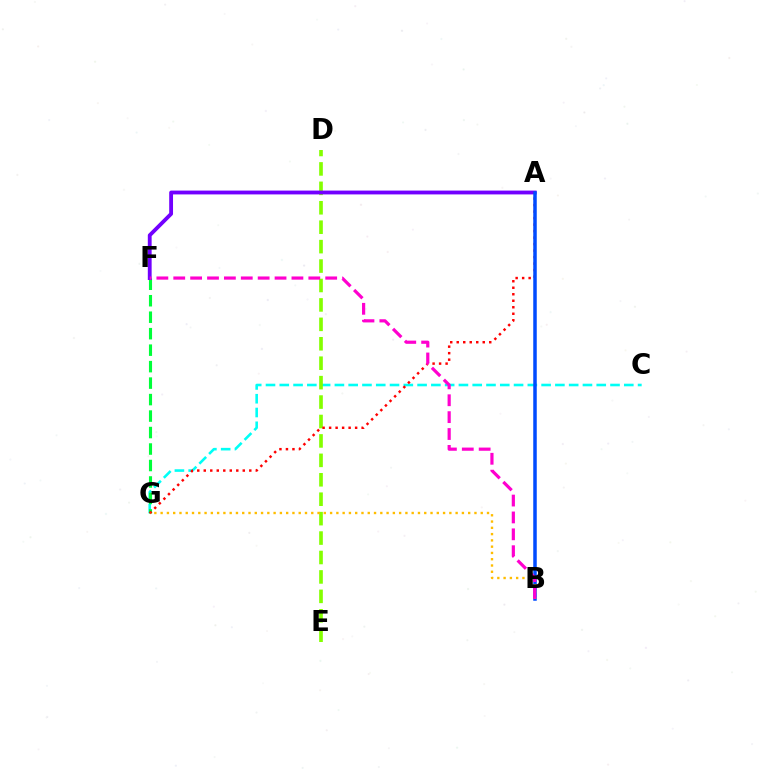{('C', 'G'): [{'color': '#00fff6', 'line_style': 'dashed', 'thickness': 1.87}], ('D', 'E'): [{'color': '#84ff00', 'line_style': 'dashed', 'thickness': 2.64}], ('F', 'G'): [{'color': '#00ff39', 'line_style': 'dashed', 'thickness': 2.24}], ('A', 'F'): [{'color': '#7200ff', 'line_style': 'solid', 'thickness': 2.76}], ('A', 'G'): [{'color': '#ff0000', 'line_style': 'dotted', 'thickness': 1.77}], ('A', 'B'): [{'color': '#004bff', 'line_style': 'solid', 'thickness': 2.52}], ('B', 'G'): [{'color': '#ffbd00', 'line_style': 'dotted', 'thickness': 1.71}], ('B', 'F'): [{'color': '#ff00cf', 'line_style': 'dashed', 'thickness': 2.29}]}